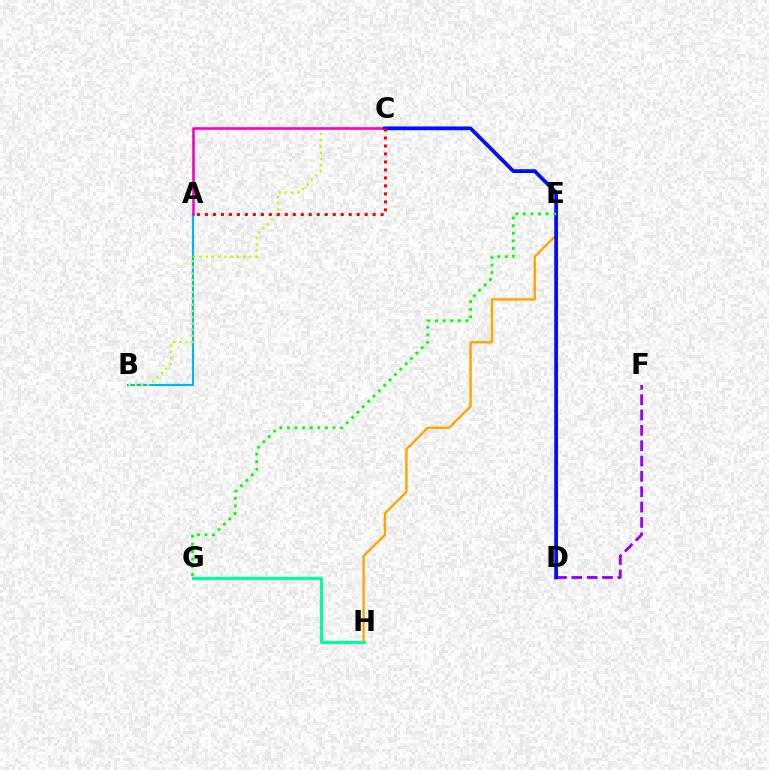{('E', 'H'): [{'color': '#ffa500', 'line_style': 'solid', 'thickness': 1.74}], ('D', 'F'): [{'color': '#9b00ff', 'line_style': 'dashed', 'thickness': 2.08}], ('A', 'B'): [{'color': '#00b5ff', 'line_style': 'solid', 'thickness': 1.55}], ('B', 'C'): [{'color': '#b3ff00', 'line_style': 'dotted', 'thickness': 1.69}], ('A', 'C'): [{'color': '#ff00bd', 'line_style': 'solid', 'thickness': 1.89}, {'color': '#ff0000', 'line_style': 'dotted', 'thickness': 2.17}], ('G', 'H'): [{'color': '#00ff9d', 'line_style': 'solid', 'thickness': 2.29}], ('C', 'D'): [{'color': '#0010ff', 'line_style': 'solid', 'thickness': 2.72}], ('E', 'G'): [{'color': '#08ff00', 'line_style': 'dotted', 'thickness': 2.06}]}